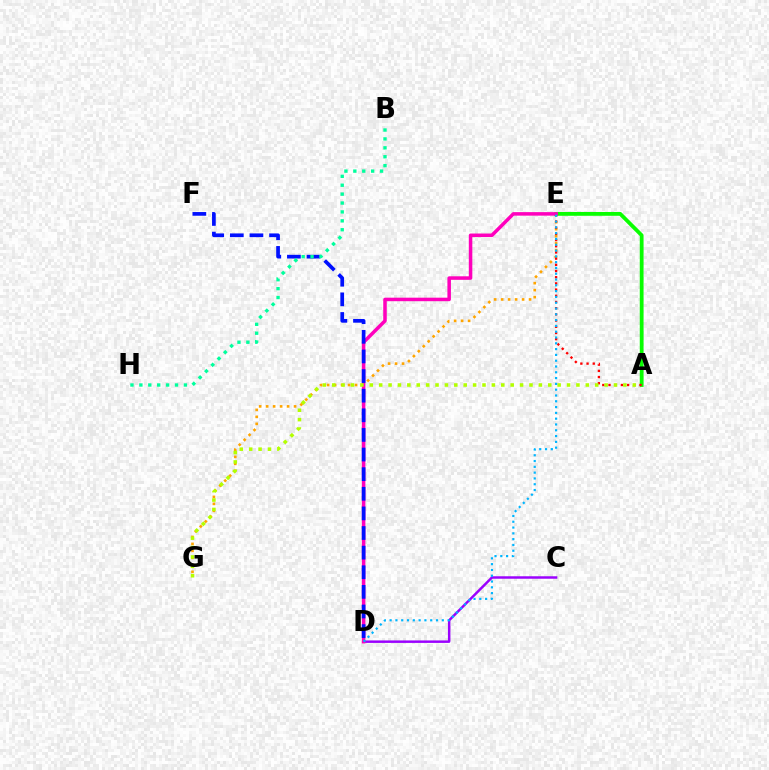{('E', 'G'): [{'color': '#ffa500', 'line_style': 'dotted', 'thickness': 1.9}], ('C', 'D'): [{'color': '#9b00ff', 'line_style': 'solid', 'thickness': 1.78}], ('A', 'E'): [{'color': '#08ff00', 'line_style': 'solid', 'thickness': 2.73}, {'color': '#ff0000', 'line_style': 'dotted', 'thickness': 1.68}], ('D', 'E'): [{'color': '#ff00bd', 'line_style': 'solid', 'thickness': 2.53}, {'color': '#00b5ff', 'line_style': 'dotted', 'thickness': 1.58}], ('A', 'G'): [{'color': '#b3ff00', 'line_style': 'dotted', 'thickness': 2.55}], ('D', 'F'): [{'color': '#0010ff', 'line_style': 'dashed', 'thickness': 2.67}], ('B', 'H'): [{'color': '#00ff9d', 'line_style': 'dotted', 'thickness': 2.42}]}